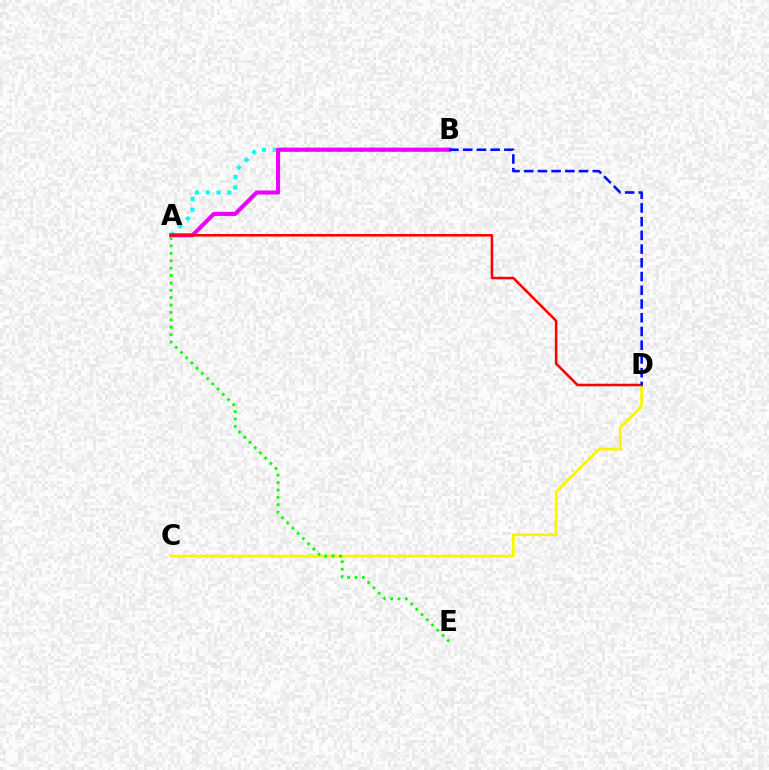{('C', 'D'): [{'color': '#fcf500', 'line_style': 'solid', 'thickness': 2.04}], ('A', 'B'): [{'color': '#00fff6', 'line_style': 'dotted', 'thickness': 2.94}, {'color': '#ee00ff', 'line_style': 'solid', 'thickness': 2.96}], ('A', 'D'): [{'color': '#ff0000', 'line_style': 'solid', 'thickness': 1.84}], ('A', 'E'): [{'color': '#08ff00', 'line_style': 'dotted', 'thickness': 2.01}], ('B', 'D'): [{'color': '#0010ff', 'line_style': 'dashed', 'thickness': 1.86}]}